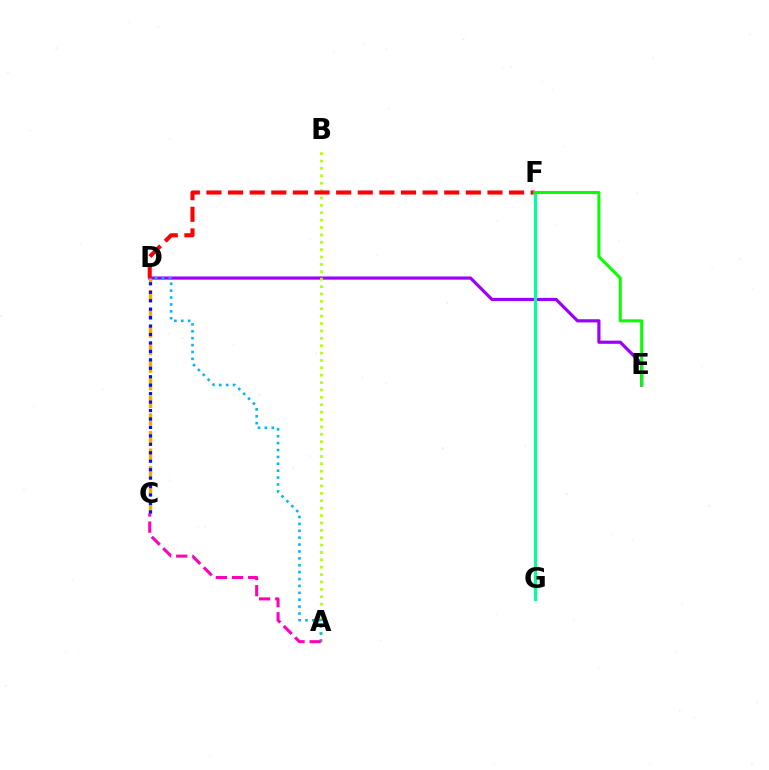{('D', 'E'): [{'color': '#9b00ff', 'line_style': 'solid', 'thickness': 2.28}], ('A', 'B'): [{'color': '#b3ff00', 'line_style': 'dotted', 'thickness': 2.01}], ('C', 'D'): [{'color': '#ffa500', 'line_style': 'dashed', 'thickness': 2.39}, {'color': '#0010ff', 'line_style': 'dotted', 'thickness': 2.3}], ('A', 'D'): [{'color': '#00b5ff', 'line_style': 'dotted', 'thickness': 1.87}], ('A', 'C'): [{'color': '#ff00bd', 'line_style': 'dashed', 'thickness': 2.2}], ('D', 'F'): [{'color': '#ff0000', 'line_style': 'dashed', 'thickness': 2.94}], ('F', 'G'): [{'color': '#00ff9d', 'line_style': 'solid', 'thickness': 2.24}], ('E', 'F'): [{'color': '#08ff00', 'line_style': 'solid', 'thickness': 2.17}]}